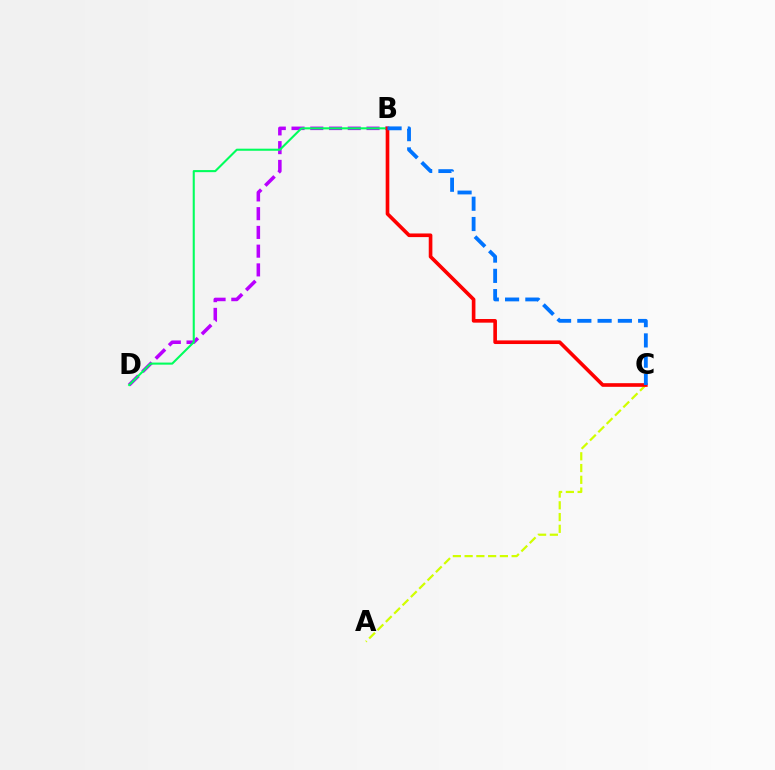{('B', 'D'): [{'color': '#b900ff', 'line_style': 'dashed', 'thickness': 2.55}, {'color': '#00ff5c', 'line_style': 'solid', 'thickness': 1.5}], ('A', 'C'): [{'color': '#d1ff00', 'line_style': 'dashed', 'thickness': 1.6}], ('B', 'C'): [{'color': '#ff0000', 'line_style': 'solid', 'thickness': 2.62}, {'color': '#0074ff', 'line_style': 'dashed', 'thickness': 2.75}]}